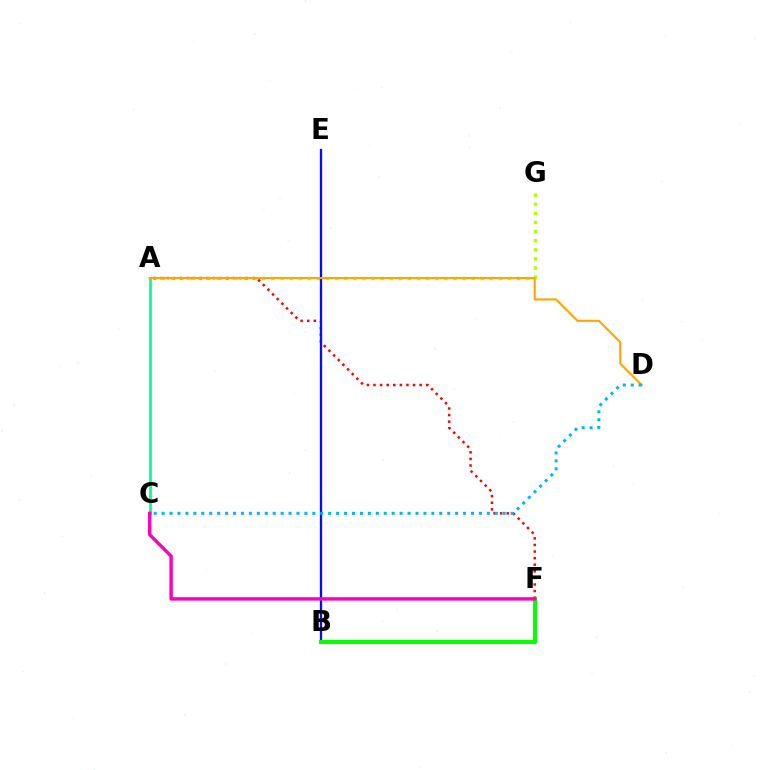{('A', 'G'): [{'color': '#b3ff00', 'line_style': 'dotted', 'thickness': 2.47}], ('A', 'F'): [{'color': '#ff0000', 'line_style': 'dotted', 'thickness': 1.79}], ('B', 'E'): [{'color': '#9b00ff', 'line_style': 'solid', 'thickness': 1.6}, {'color': '#0010ff', 'line_style': 'solid', 'thickness': 1.55}], ('A', 'C'): [{'color': '#00ff9d', 'line_style': 'solid', 'thickness': 2.0}], ('B', 'F'): [{'color': '#08ff00', 'line_style': 'solid', 'thickness': 2.96}], ('A', 'D'): [{'color': '#ffa500', 'line_style': 'solid', 'thickness': 1.51}], ('C', 'D'): [{'color': '#00b5ff', 'line_style': 'dotted', 'thickness': 2.16}], ('C', 'F'): [{'color': '#ff00bd', 'line_style': 'solid', 'thickness': 2.47}]}